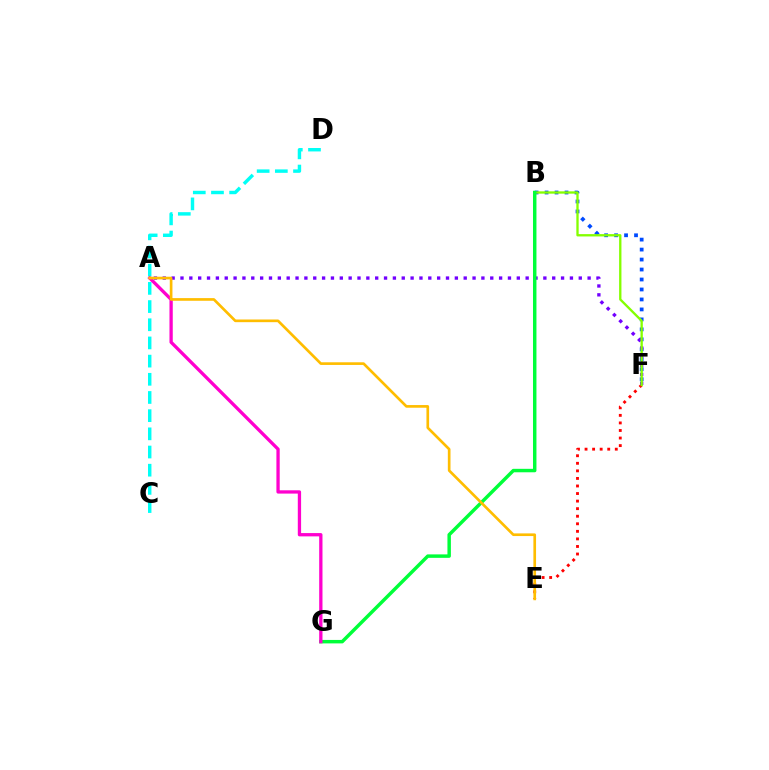{('B', 'F'): [{'color': '#004bff', 'line_style': 'dotted', 'thickness': 2.71}, {'color': '#84ff00', 'line_style': 'solid', 'thickness': 1.68}], ('E', 'F'): [{'color': '#ff0000', 'line_style': 'dotted', 'thickness': 2.05}], ('A', 'F'): [{'color': '#7200ff', 'line_style': 'dotted', 'thickness': 2.4}], ('C', 'D'): [{'color': '#00fff6', 'line_style': 'dashed', 'thickness': 2.47}], ('B', 'G'): [{'color': '#00ff39', 'line_style': 'solid', 'thickness': 2.49}], ('A', 'G'): [{'color': '#ff00cf', 'line_style': 'solid', 'thickness': 2.37}], ('A', 'E'): [{'color': '#ffbd00', 'line_style': 'solid', 'thickness': 1.92}]}